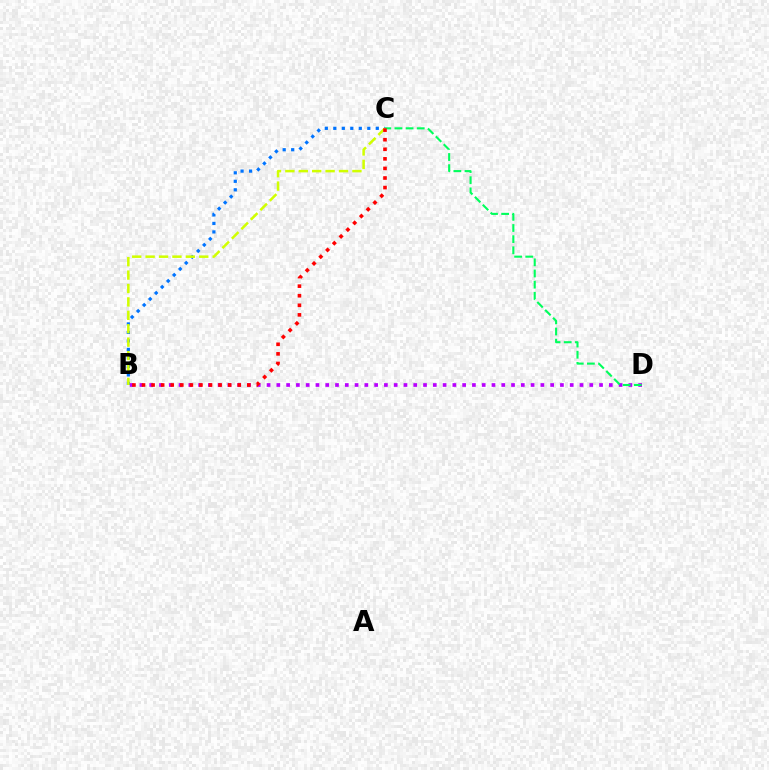{('B', 'D'): [{'color': '#b900ff', 'line_style': 'dotted', 'thickness': 2.66}], ('B', 'C'): [{'color': '#0074ff', 'line_style': 'dotted', 'thickness': 2.31}, {'color': '#d1ff00', 'line_style': 'dashed', 'thickness': 1.82}, {'color': '#ff0000', 'line_style': 'dotted', 'thickness': 2.6}], ('C', 'D'): [{'color': '#00ff5c', 'line_style': 'dashed', 'thickness': 1.51}]}